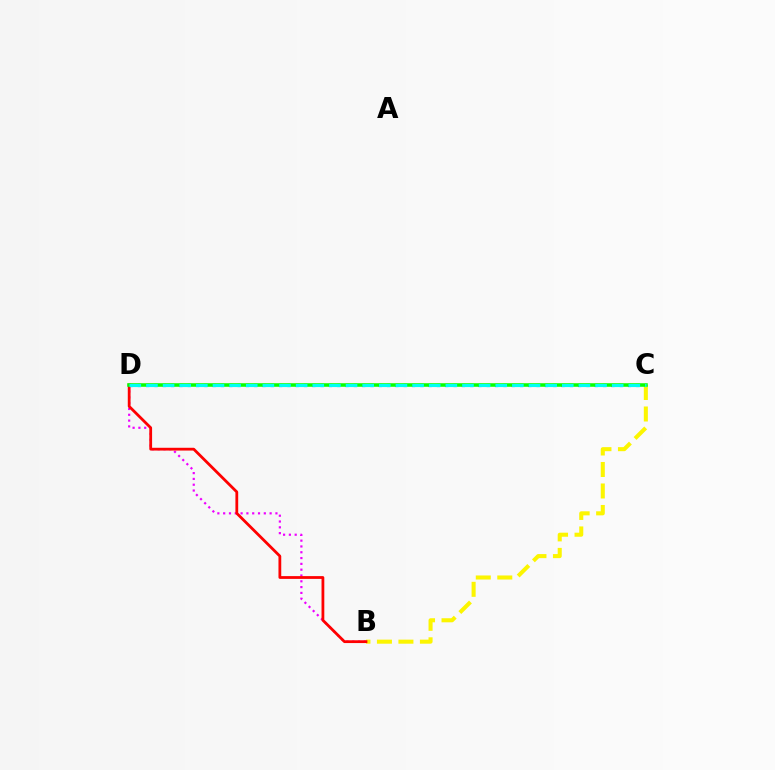{('B', 'D'): [{'color': '#ee00ff', 'line_style': 'dotted', 'thickness': 1.58}, {'color': '#ff0000', 'line_style': 'solid', 'thickness': 2.0}], ('C', 'D'): [{'color': '#0010ff', 'line_style': 'dotted', 'thickness': 2.26}, {'color': '#08ff00', 'line_style': 'solid', 'thickness': 2.55}, {'color': '#00fff6', 'line_style': 'dashed', 'thickness': 2.26}], ('B', 'C'): [{'color': '#fcf500', 'line_style': 'dashed', 'thickness': 2.92}]}